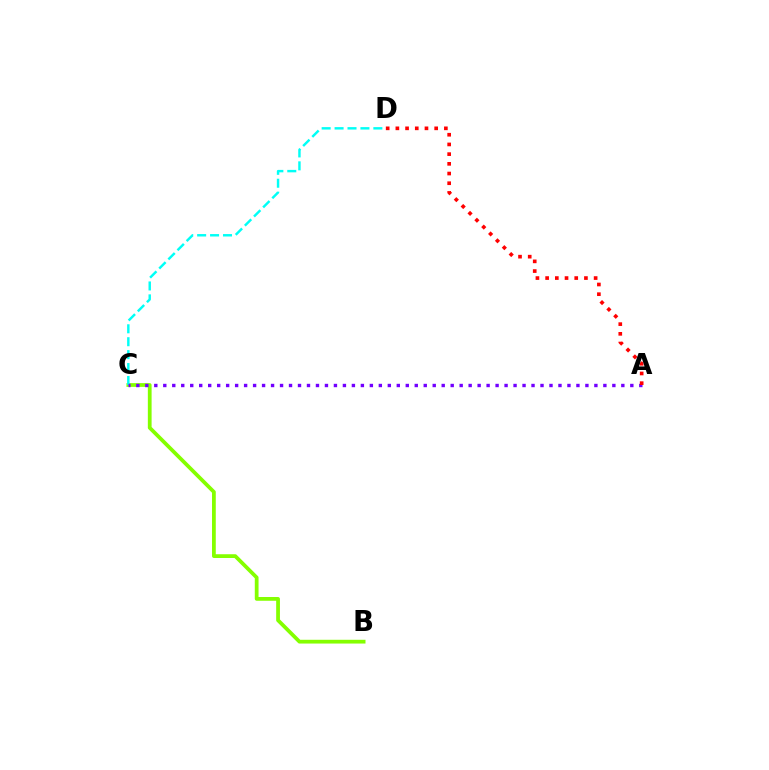{('B', 'C'): [{'color': '#84ff00', 'line_style': 'solid', 'thickness': 2.71}], ('C', 'D'): [{'color': '#00fff6', 'line_style': 'dashed', 'thickness': 1.76}], ('A', 'C'): [{'color': '#7200ff', 'line_style': 'dotted', 'thickness': 2.44}], ('A', 'D'): [{'color': '#ff0000', 'line_style': 'dotted', 'thickness': 2.64}]}